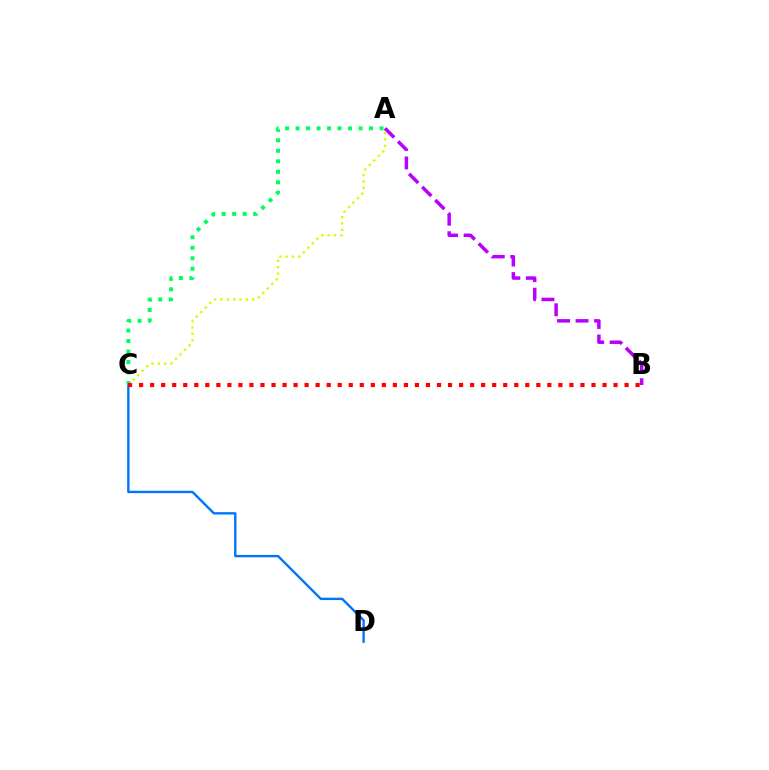{('C', 'D'): [{'color': '#0074ff', 'line_style': 'solid', 'thickness': 1.72}], ('A', 'C'): [{'color': '#d1ff00', 'line_style': 'dotted', 'thickness': 1.73}, {'color': '#00ff5c', 'line_style': 'dotted', 'thickness': 2.85}], ('A', 'B'): [{'color': '#b900ff', 'line_style': 'dashed', 'thickness': 2.51}], ('B', 'C'): [{'color': '#ff0000', 'line_style': 'dotted', 'thickness': 3.0}]}